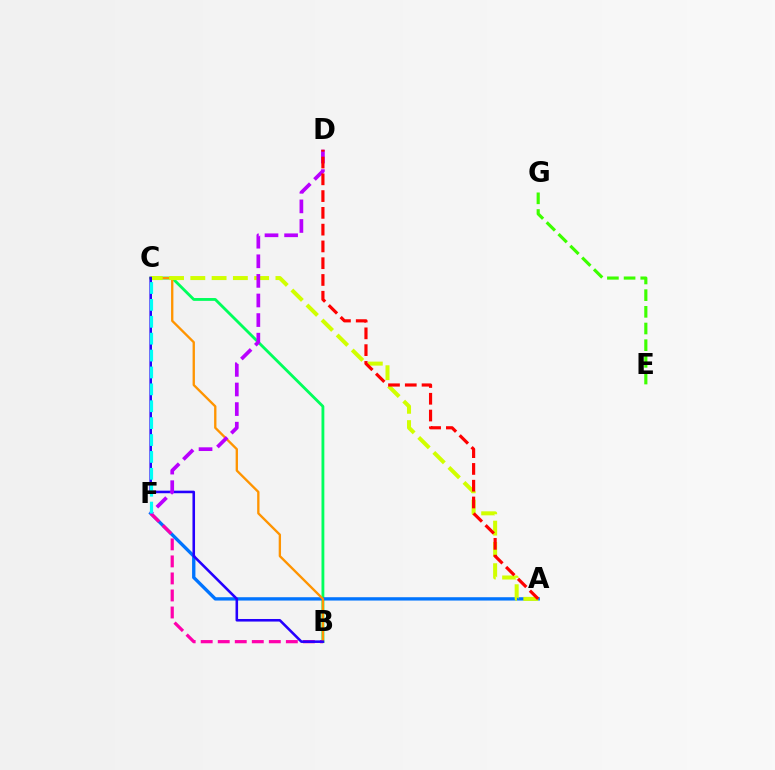{('B', 'C'): [{'color': '#00ff5c', 'line_style': 'solid', 'thickness': 2.04}, {'color': '#ff9400', 'line_style': 'solid', 'thickness': 1.68}, {'color': '#2500ff', 'line_style': 'solid', 'thickness': 1.85}], ('A', 'F'): [{'color': '#0074ff', 'line_style': 'solid', 'thickness': 2.39}], ('B', 'F'): [{'color': '#ff00ac', 'line_style': 'dashed', 'thickness': 2.31}], ('A', 'C'): [{'color': '#d1ff00', 'line_style': 'dashed', 'thickness': 2.89}], ('D', 'F'): [{'color': '#b900ff', 'line_style': 'dashed', 'thickness': 2.66}], ('E', 'G'): [{'color': '#3dff00', 'line_style': 'dashed', 'thickness': 2.27}], ('A', 'D'): [{'color': '#ff0000', 'line_style': 'dashed', 'thickness': 2.28}], ('C', 'F'): [{'color': '#00fff6', 'line_style': 'dashed', 'thickness': 2.29}]}